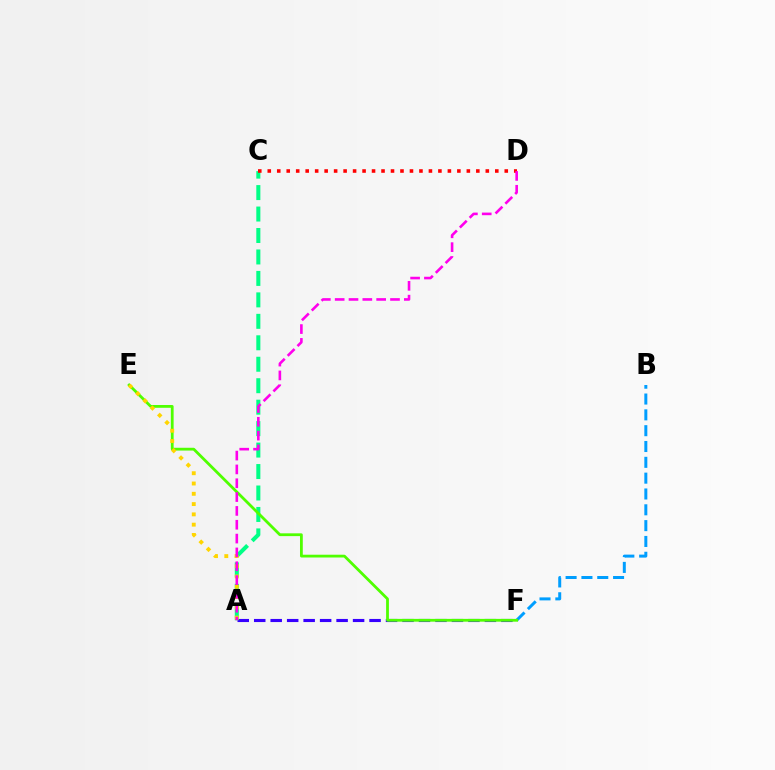{('B', 'F'): [{'color': '#009eff', 'line_style': 'dashed', 'thickness': 2.15}], ('A', 'F'): [{'color': '#3700ff', 'line_style': 'dashed', 'thickness': 2.24}], ('A', 'C'): [{'color': '#00ff86', 'line_style': 'dashed', 'thickness': 2.92}], ('C', 'D'): [{'color': '#ff0000', 'line_style': 'dotted', 'thickness': 2.58}], ('E', 'F'): [{'color': '#4fff00', 'line_style': 'solid', 'thickness': 2.01}], ('A', 'E'): [{'color': '#ffd500', 'line_style': 'dotted', 'thickness': 2.79}], ('A', 'D'): [{'color': '#ff00ed', 'line_style': 'dashed', 'thickness': 1.88}]}